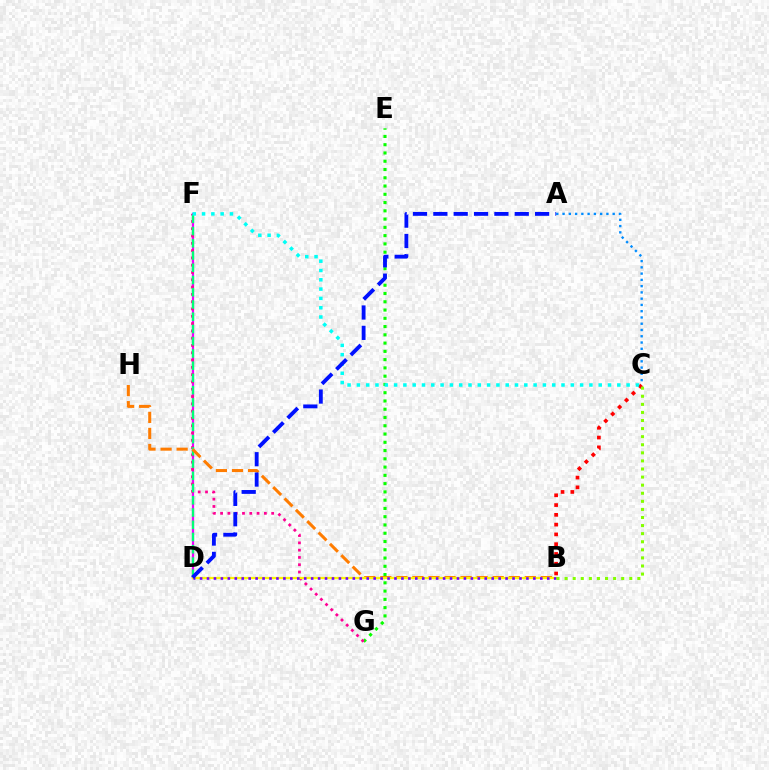{('E', 'G'): [{'color': '#08ff00', 'line_style': 'dotted', 'thickness': 2.25}], ('D', 'F'): [{'color': '#ee00ff', 'line_style': 'solid', 'thickness': 1.61}, {'color': '#00ff74', 'line_style': 'dashed', 'thickness': 1.66}], ('F', 'G'): [{'color': '#ff0094', 'line_style': 'dotted', 'thickness': 1.98}], ('B', 'H'): [{'color': '#ff7c00', 'line_style': 'dashed', 'thickness': 2.18}], ('B', 'C'): [{'color': '#ff0000', 'line_style': 'dotted', 'thickness': 2.66}, {'color': '#84ff00', 'line_style': 'dotted', 'thickness': 2.2}], ('B', 'D'): [{'color': '#fcf500', 'line_style': 'solid', 'thickness': 1.64}, {'color': '#7200ff', 'line_style': 'dotted', 'thickness': 1.89}], ('A', 'C'): [{'color': '#008cff', 'line_style': 'dotted', 'thickness': 1.7}], ('C', 'F'): [{'color': '#00fff6', 'line_style': 'dotted', 'thickness': 2.53}], ('A', 'D'): [{'color': '#0010ff', 'line_style': 'dashed', 'thickness': 2.76}]}